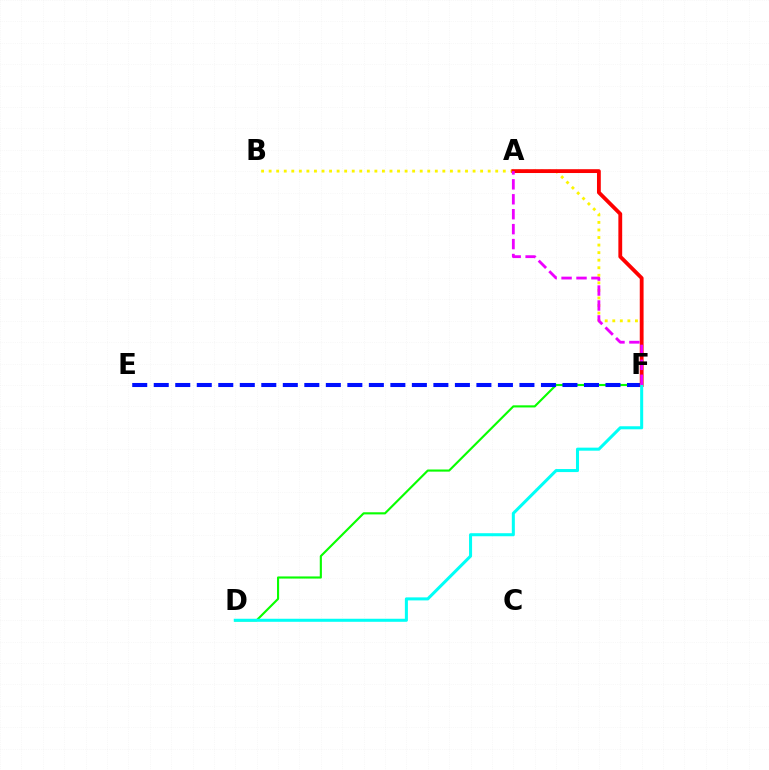{('B', 'F'): [{'color': '#fcf500', 'line_style': 'dotted', 'thickness': 2.05}], ('D', 'F'): [{'color': '#08ff00', 'line_style': 'solid', 'thickness': 1.53}, {'color': '#00fff6', 'line_style': 'solid', 'thickness': 2.19}], ('E', 'F'): [{'color': '#0010ff', 'line_style': 'dashed', 'thickness': 2.92}], ('A', 'F'): [{'color': '#ff0000', 'line_style': 'solid', 'thickness': 2.75}, {'color': '#ee00ff', 'line_style': 'dashed', 'thickness': 2.03}]}